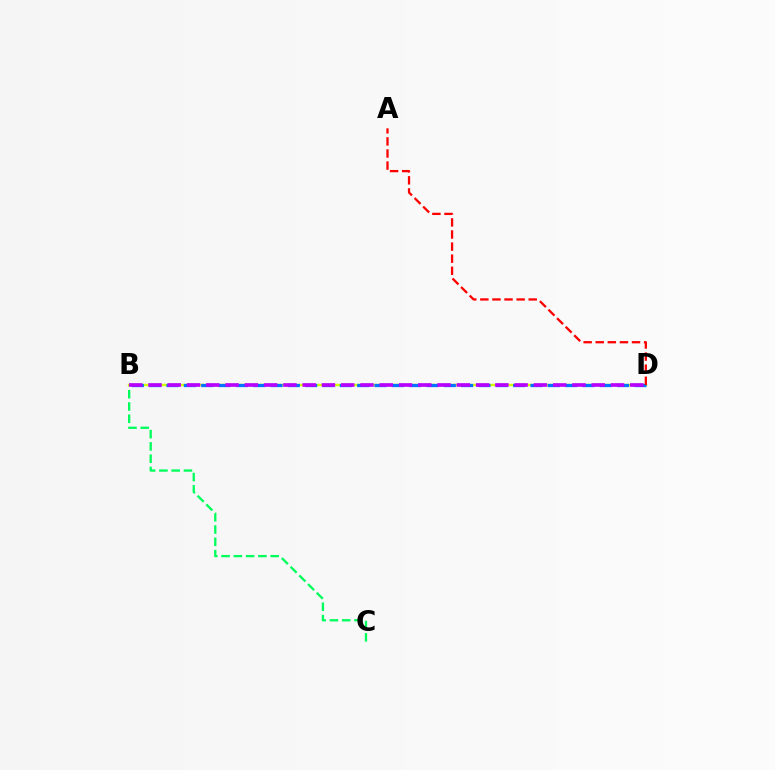{('B', 'C'): [{'color': '#00ff5c', 'line_style': 'dashed', 'thickness': 1.67}], ('B', 'D'): [{'color': '#d1ff00', 'line_style': 'solid', 'thickness': 1.73}, {'color': '#0074ff', 'line_style': 'dashed', 'thickness': 2.35}, {'color': '#b900ff', 'line_style': 'dashed', 'thickness': 2.62}], ('A', 'D'): [{'color': '#ff0000', 'line_style': 'dashed', 'thickness': 1.64}]}